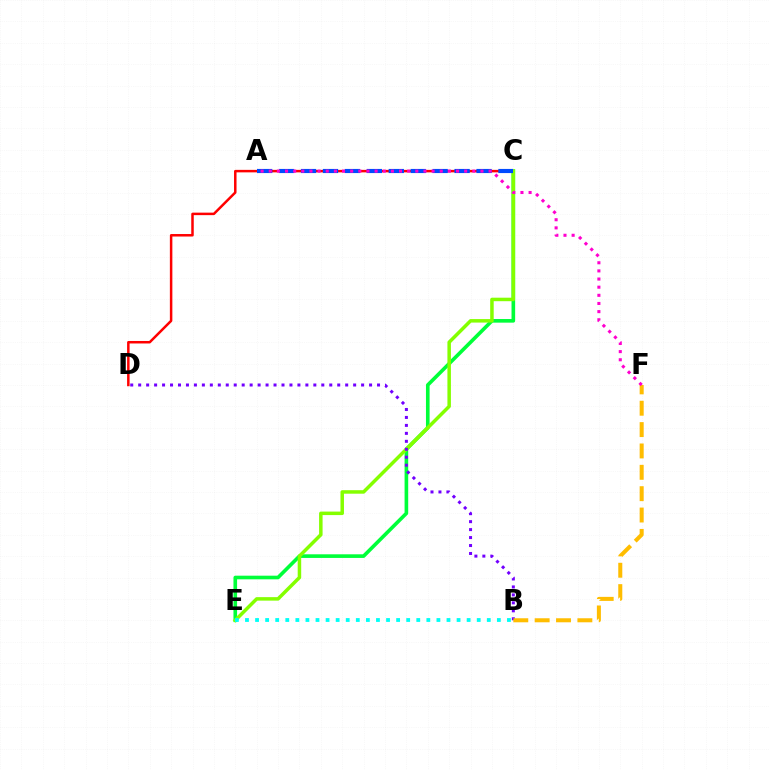{('C', 'D'): [{'color': '#ff0000', 'line_style': 'solid', 'thickness': 1.8}], ('C', 'E'): [{'color': '#00ff39', 'line_style': 'solid', 'thickness': 2.61}, {'color': '#84ff00', 'line_style': 'solid', 'thickness': 2.52}], ('B', 'E'): [{'color': '#00fff6', 'line_style': 'dotted', 'thickness': 2.74}], ('A', 'C'): [{'color': '#004bff', 'line_style': 'dashed', 'thickness': 2.98}], ('B', 'D'): [{'color': '#7200ff', 'line_style': 'dotted', 'thickness': 2.16}], ('B', 'F'): [{'color': '#ffbd00', 'line_style': 'dashed', 'thickness': 2.9}], ('A', 'F'): [{'color': '#ff00cf', 'line_style': 'dotted', 'thickness': 2.21}]}